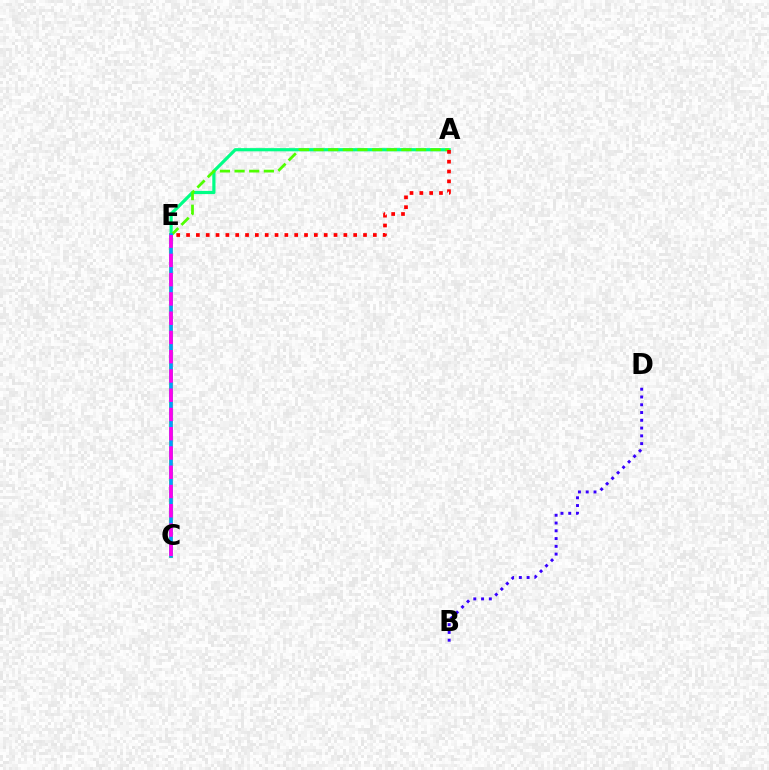{('A', 'E'): [{'color': '#00ff86', 'line_style': 'solid', 'thickness': 2.3}, {'color': '#4fff00', 'line_style': 'dashed', 'thickness': 1.99}, {'color': '#ff0000', 'line_style': 'dotted', 'thickness': 2.67}], ('C', 'E'): [{'color': '#ffd500', 'line_style': 'solid', 'thickness': 2.88}, {'color': '#009eff', 'line_style': 'solid', 'thickness': 2.63}, {'color': '#ff00ed', 'line_style': 'dashed', 'thickness': 2.62}], ('B', 'D'): [{'color': '#3700ff', 'line_style': 'dotted', 'thickness': 2.11}]}